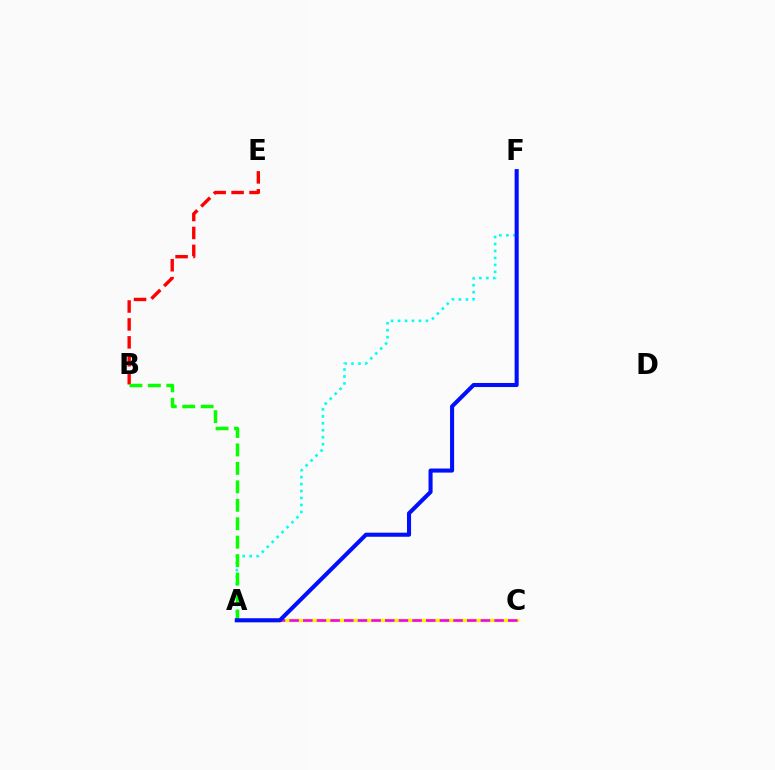{('A', 'C'): [{'color': '#fcf500', 'line_style': 'solid', 'thickness': 2.45}, {'color': '#ee00ff', 'line_style': 'dashed', 'thickness': 1.86}], ('B', 'E'): [{'color': '#ff0000', 'line_style': 'dashed', 'thickness': 2.44}], ('A', 'F'): [{'color': '#00fff6', 'line_style': 'dotted', 'thickness': 1.89}, {'color': '#0010ff', 'line_style': 'solid', 'thickness': 2.93}], ('A', 'B'): [{'color': '#08ff00', 'line_style': 'dashed', 'thickness': 2.51}]}